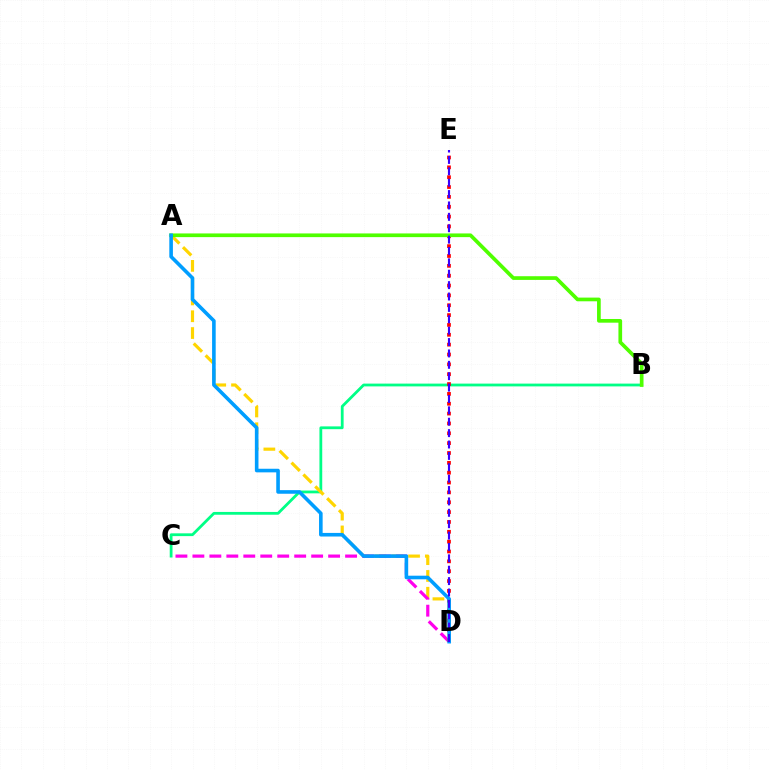{('B', 'C'): [{'color': '#00ff86', 'line_style': 'solid', 'thickness': 2.01}], ('A', 'D'): [{'color': '#ffd500', 'line_style': 'dashed', 'thickness': 2.28}, {'color': '#009eff', 'line_style': 'solid', 'thickness': 2.6}], ('C', 'D'): [{'color': '#ff00ed', 'line_style': 'dashed', 'thickness': 2.3}], ('D', 'E'): [{'color': '#ff0000', 'line_style': 'dotted', 'thickness': 2.68}, {'color': '#3700ff', 'line_style': 'dashed', 'thickness': 1.55}], ('A', 'B'): [{'color': '#4fff00', 'line_style': 'solid', 'thickness': 2.66}]}